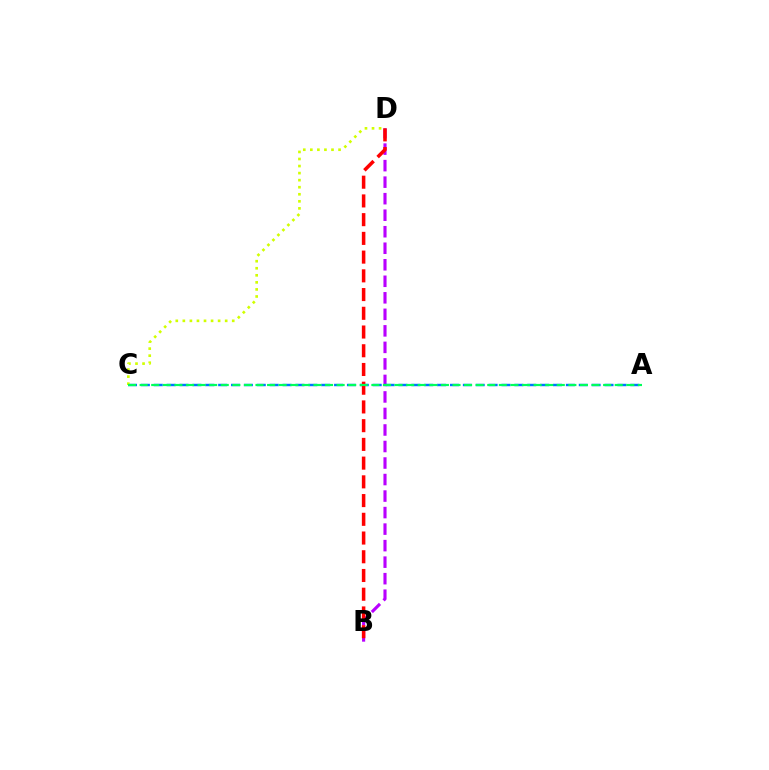{('B', 'D'): [{'color': '#b900ff', 'line_style': 'dashed', 'thickness': 2.24}, {'color': '#ff0000', 'line_style': 'dashed', 'thickness': 2.54}], ('A', 'C'): [{'color': '#0074ff', 'line_style': 'dashed', 'thickness': 1.75}, {'color': '#00ff5c', 'line_style': 'dashed', 'thickness': 1.57}], ('C', 'D'): [{'color': '#d1ff00', 'line_style': 'dotted', 'thickness': 1.92}]}